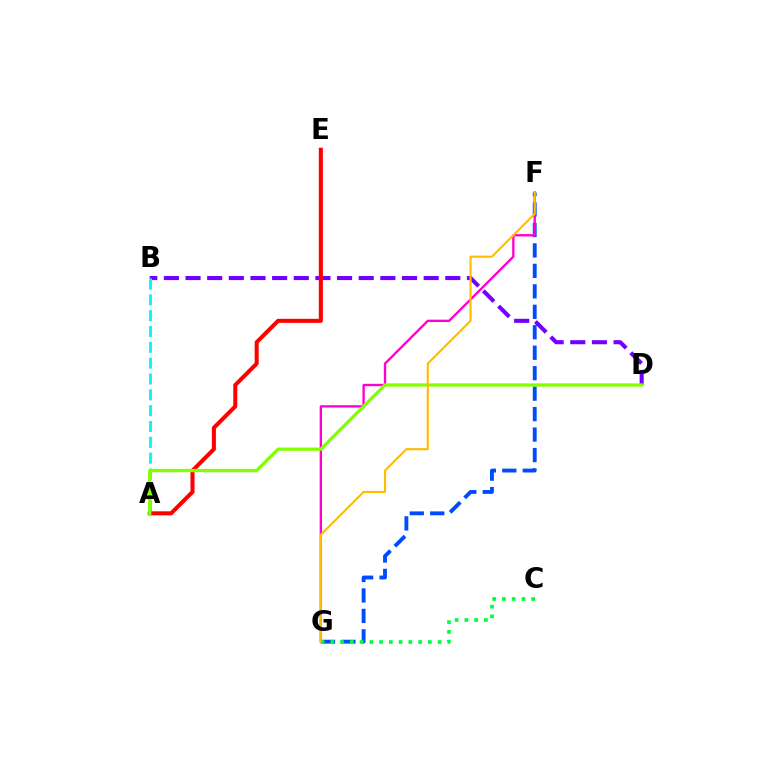{('F', 'G'): [{'color': '#004bff', 'line_style': 'dashed', 'thickness': 2.78}, {'color': '#ff00cf', 'line_style': 'solid', 'thickness': 1.7}, {'color': '#ffbd00', 'line_style': 'solid', 'thickness': 1.53}], ('C', 'G'): [{'color': '#00ff39', 'line_style': 'dotted', 'thickness': 2.65}], ('B', 'D'): [{'color': '#7200ff', 'line_style': 'dashed', 'thickness': 2.94}], ('A', 'B'): [{'color': '#00fff6', 'line_style': 'dashed', 'thickness': 2.15}], ('A', 'E'): [{'color': '#ff0000', 'line_style': 'solid', 'thickness': 2.9}], ('A', 'D'): [{'color': '#84ff00', 'line_style': 'solid', 'thickness': 2.38}]}